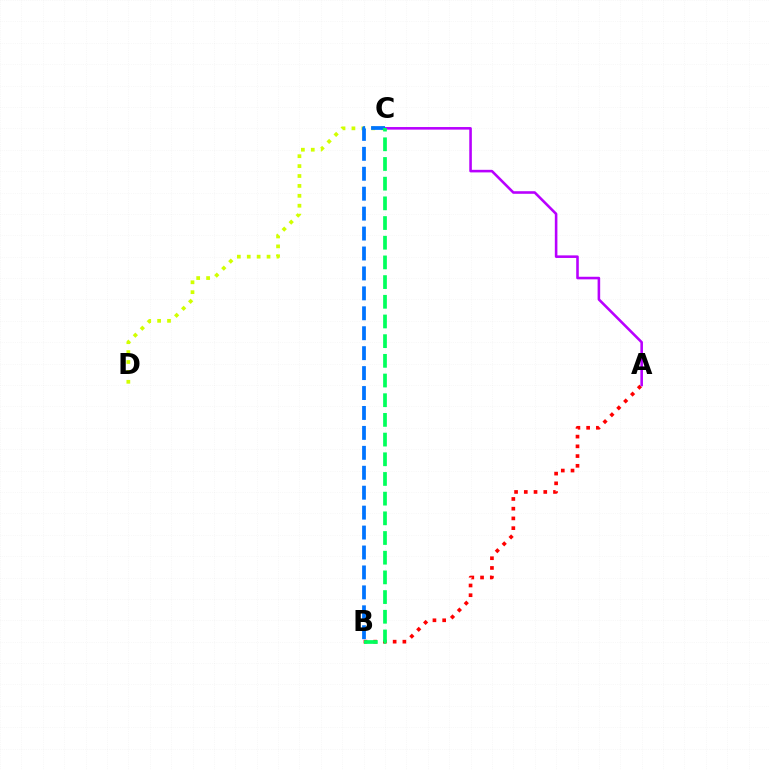{('A', 'B'): [{'color': '#ff0000', 'line_style': 'dotted', 'thickness': 2.64}], ('A', 'C'): [{'color': '#b900ff', 'line_style': 'solid', 'thickness': 1.86}], ('C', 'D'): [{'color': '#d1ff00', 'line_style': 'dotted', 'thickness': 2.69}], ('B', 'C'): [{'color': '#0074ff', 'line_style': 'dashed', 'thickness': 2.71}, {'color': '#00ff5c', 'line_style': 'dashed', 'thickness': 2.67}]}